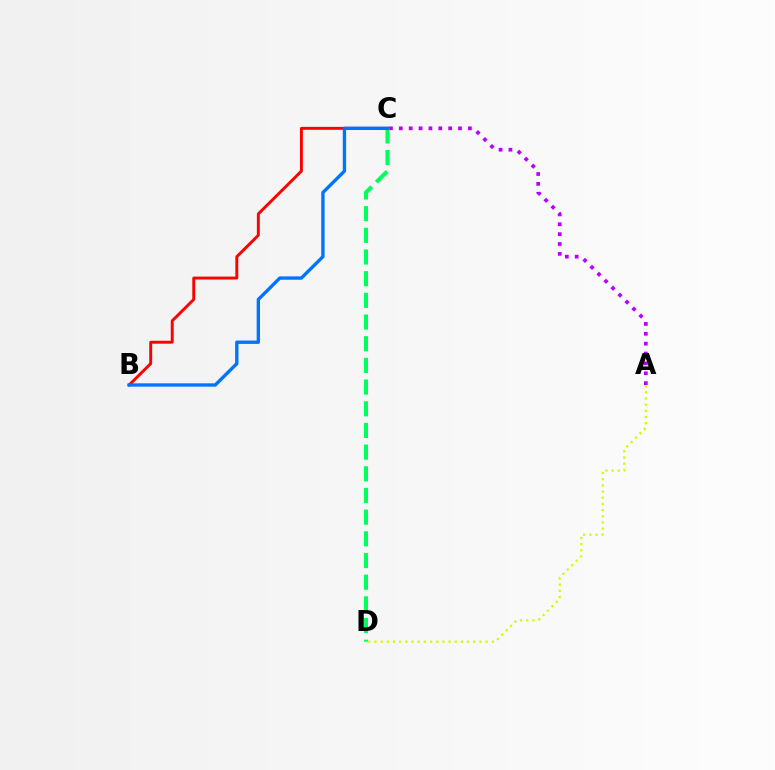{('A', 'D'): [{'color': '#d1ff00', 'line_style': 'dotted', 'thickness': 1.68}], ('B', 'C'): [{'color': '#ff0000', 'line_style': 'solid', 'thickness': 2.11}, {'color': '#0074ff', 'line_style': 'solid', 'thickness': 2.41}], ('A', 'C'): [{'color': '#b900ff', 'line_style': 'dotted', 'thickness': 2.68}], ('C', 'D'): [{'color': '#00ff5c', 'line_style': 'dashed', 'thickness': 2.94}]}